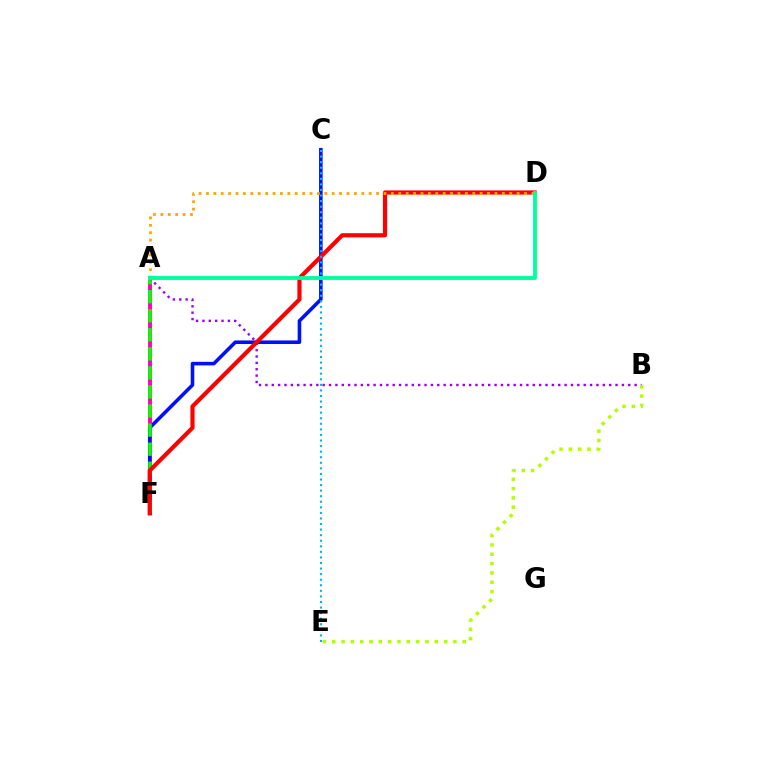{('A', 'F'): [{'color': '#ff00bd', 'line_style': 'solid', 'thickness': 2.81}, {'color': '#08ff00', 'line_style': 'dashed', 'thickness': 2.59}], ('C', 'F'): [{'color': '#0010ff', 'line_style': 'solid', 'thickness': 2.57}], ('A', 'B'): [{'color': '#9b00ff', 'line_style': 'dotted', 'thickness': 1.73}], ('D', 'F'): [{'color': '#ff0000', 'line_style': 'solid', 'thickness': 3.0}], ('A', 'D'): [{'color': '#ffa500', 'line_style': 'dotted', 'thickness': 2.01}, {'color': '#00ff9d', 'line_style': 'solid', 'thickness': 2.77}], ('C', 'E'): [{'color': '#00b5ff', 'line_style': 'dotted', 'thickness': 1.51}], ('B', 'E'): [{'color': '#b3ff00', 'line_style': 'dotted', 'thickness': 2.53}]}